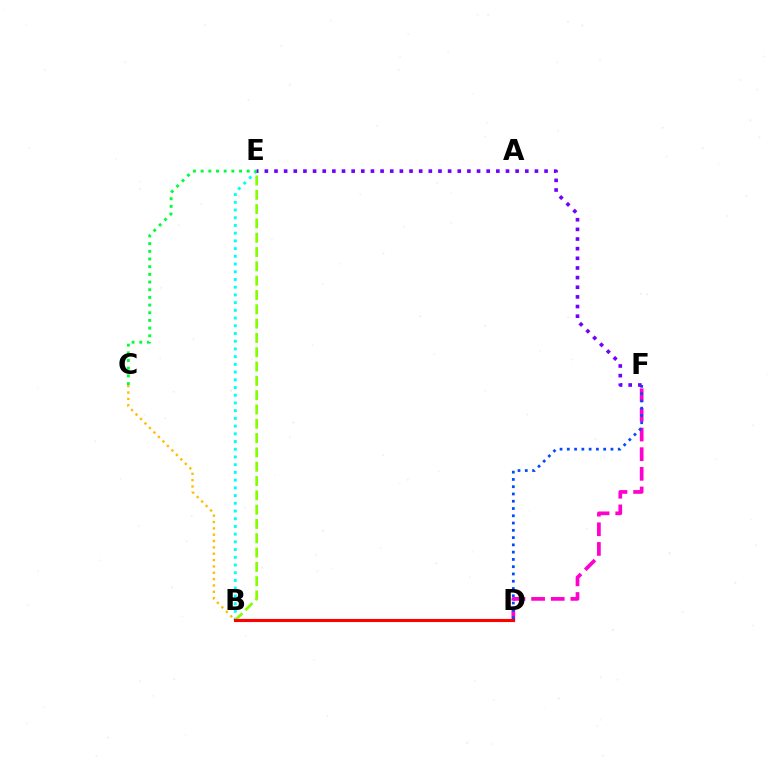{('D', 'F'): [{'color': '#ff00cf', 'line_style': 'dashed', 'thickness': 2.67}, {'color': '#004bff', 'line_style': 'dotted', 'thickness': 1.98}], ('B', 'E'): [{'color': '#00fff6', 'line_style': 'dotted', 'thickness': 2.1}, {'color': '#84ff00', 'line_style': 'dashed', 'thickness': 1.94}], ('C', 'E'): [{'color': '#00ff39', 'line_style': 'dotted', 'thickness': 2.09}], ('B', 'C'): [{'color': '#ffbd00', 'line_style': 'dotted', 'thickness': 1.72}], ('B', 'D'): [{'color': '#ff0000', 'line_style': 'solid', 'thickness': 2.24}], ('E', 'F'): [{'color': '#7200ff', 'line_style': 'dotted', 'thickness': 2.62}]}